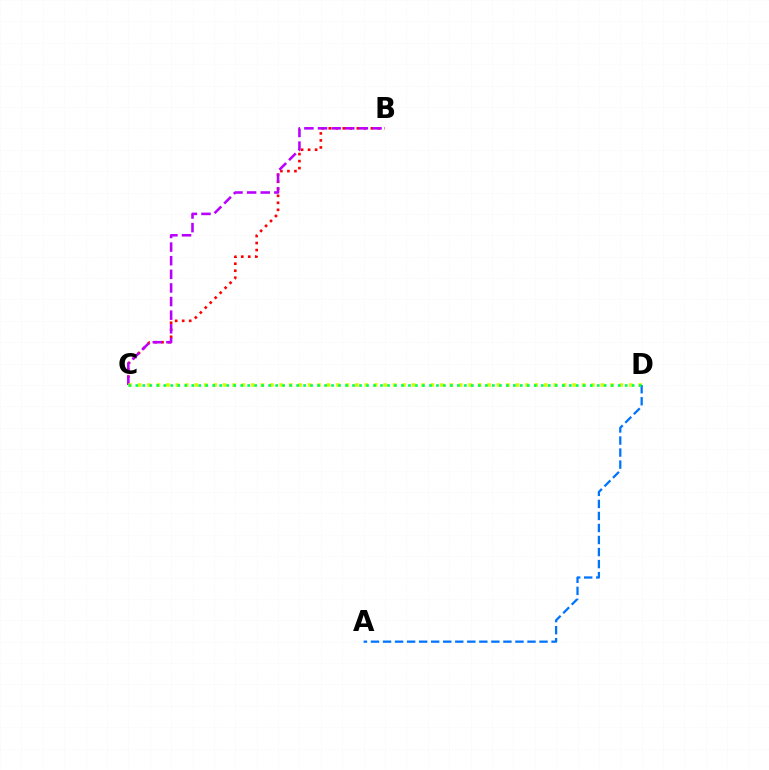{('B', 'C'): [{'color': '#ff0000', 'line_style': 'dotted', 'thickness': 1.91}, {'color': '#b900ff', 'line_style': 'dashed', 'thickness': 1.85}], ('C', 'D'): [{'color': '#d1ff00', 'line_style': 'dotted', 'thickness': 2.57}, {'color': '#00ff5c', 'line_style': 'dotted', 'thickness': 1.9}], ('A', 'D'): [{'color': '#0074ff', 'line_style': 'dashed', 'thickness': 1.64}]}